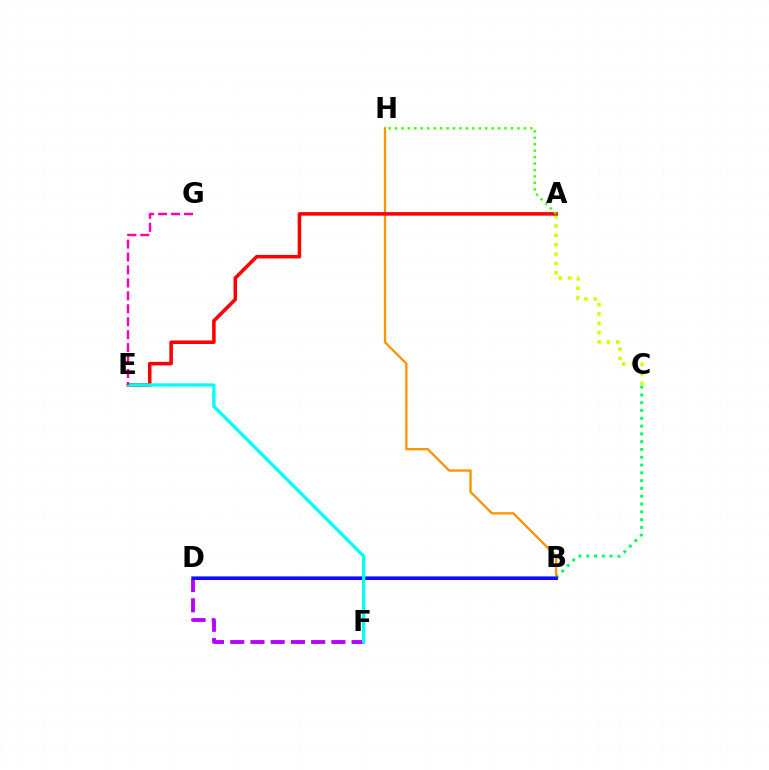{('A', 'C'): [{'color': '#d1ff00', 'line_style': 'dotted', 'thickness': 2.54}], ('B', 'C'): [{'color': '#00ff5c', 'line_style': 'dotted', 'thickness': 2.12}], ('B', 'H'): [{'color': '#ff9400', 'line_style': 'solid', 'thickness': 1.68}], ('A', 'E'): [{'color': '#ff0000', 'line_style': 'solid', 'thickness': 2.55}], ('A', 'H'): [{'color': '#3dff00', 'line_style': 'dotted', 'thickness': 1.75}], ('B', 'D'): [{'color': '#0074ff', 'line_style': 'solid', 'thickness': 2.57}, {'color': '#2500ff', 'line_style': 'solid', 'thickness': 2.21}], ('D', 'F'): [{'color': '#b900ff', 'line_style': 'dashed', 'thickness': 2.75}], ('E', 'F'): [{'color': '#00fff6', 'line_style': 'solid', 'thickness': 2.38}], ('E', 'G'): [{'color': '#ff00ac', 'line_style': 'dashed', 'thickness': 1.76}]}